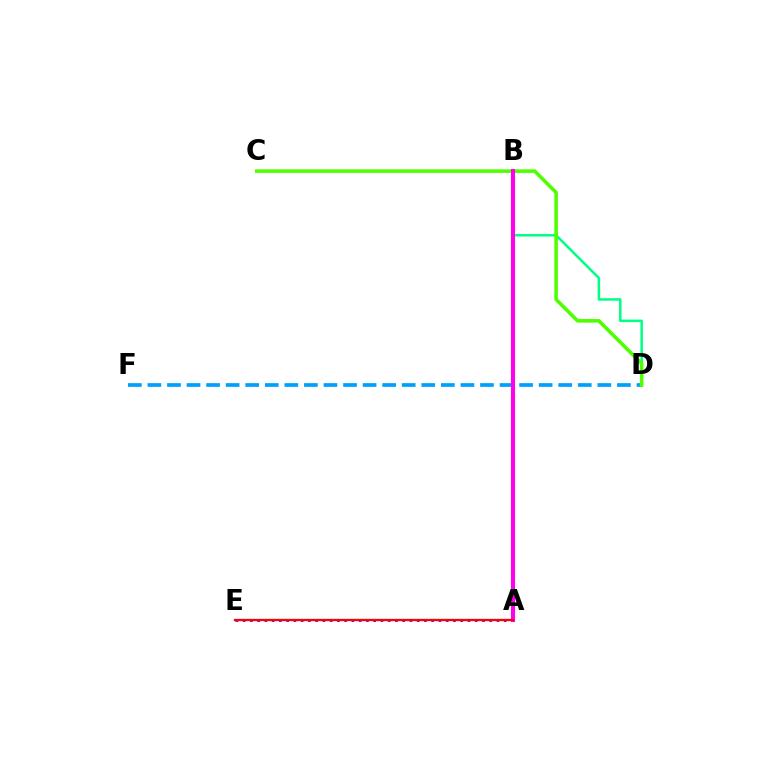{('D', 'F'): [{'color': '#009eff', 'line_style': 'dashed', 'thickness': 2.66}], ('B', 'D'): [{'color': '#00ff86', 'line_style': 'solid', 'thickness': 1.81}], ('A', 'E'): [{'color': '#3700ff', 'line_style': 'dotted', 'thickness': 1.97}, {'color': '#ff0000', 'line_style': 'solid', 'thickness': 1.65}], ('A', 'B'): [{'color': '#ffd500', 'line_style': 'dotted', 'thickness': 2.83}, {'color': '#ff00ed', 'line_style': 'solid', 'thickness': 2.94}], ('C', 'D'): [{'color': '#4fff00', 'line_style': 'solid', 'thickness': 2.57}]}